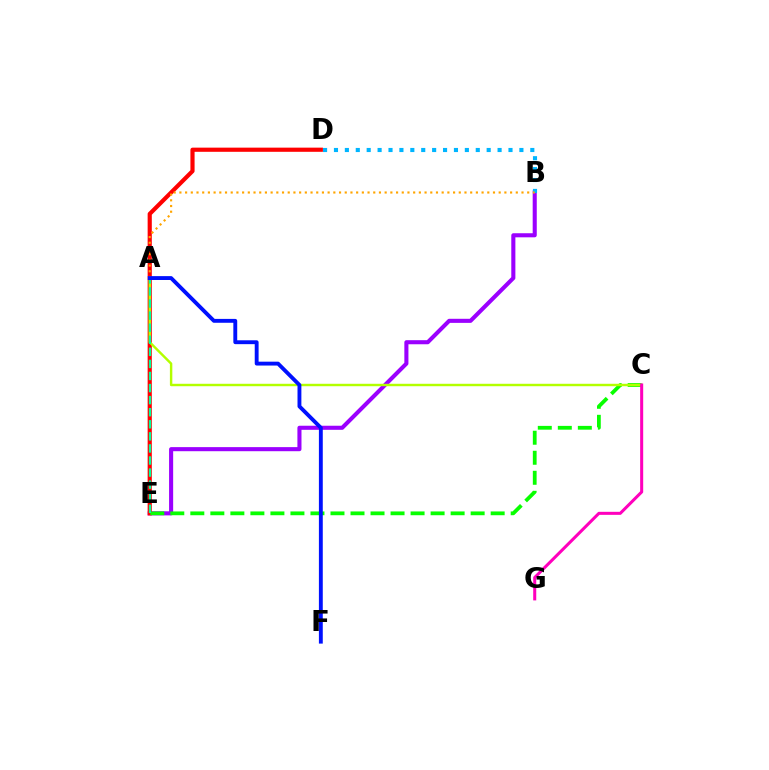{('B', 'E'): [{'color': '#9b00ff', 'line_style': 'solid', 'thickness': 2.94}], ('D', 'E'): [{'color': '#ff0000', 'line_style': 'solid', 'thickness': 3.0}], ('B', 'D'): [{'color': '#00b5ff', 'line_style': 'dotted', 'thickness': 2.96}], ('C', 'E'): [{'color': '#08ff00', 'line_style': 'dashed', 'thickness': 2.72}], ('A', 'C'): [{'color': '#b3ff00', 'line_style': 'solid', 'thickness': 1.75}], ('A', 'B'): [{'color': '#ffa500', 'line_style': 'dotted', 'thickness': 1.55}], ('A', 'E'): [{'color': '#00ff9d', 'line_style': 'dashed', 'thickness': 1.64}], ('C', 'G'): [{'color': '#ff00bd', 'line_style': 'solid', 'thickness': 2.19}], ('A', 'F'): [{'color': '#0010ff', 'line_style': 'solid', 'thickness': 2.79}]}